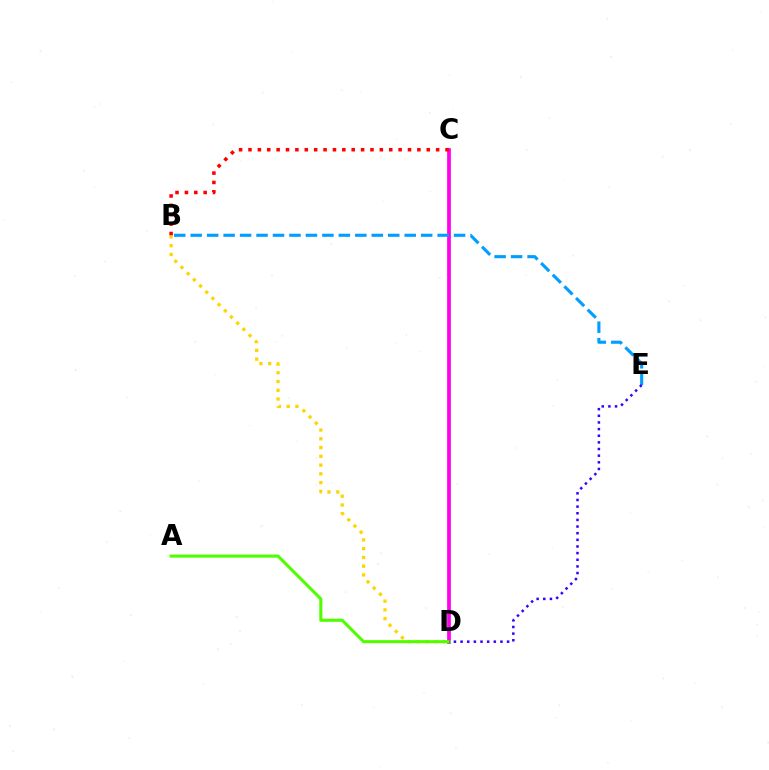{('C', 'D'): [{'color': '#00ff86', 'line_style': 'dotted', 'thickness': 1.53}, {'color': '#ff00ed', 'line_style': 'solid', 'thickness': 2.68}], ('B', 'D'): [{'color': '#ffd500', 'line_style': 'dotted', 'thickness': 2.38}], ('A', 'D'): [{'color': '#4fff00', 'line_style': 'solid', 'thickness': 2.22}], ('B', 'E'): [{'color': '#009eff', 'line_style': 'dashed', 'thickness': 2.24}], ('B', 'C'): [{'color': '#ff0000', 'line_style': 'dotted', 'thickness': 2.55}], ('D', 'E'): [{'color': '#3700ff', 'line_style': 'dotted', 'thickness': 1.81}]}